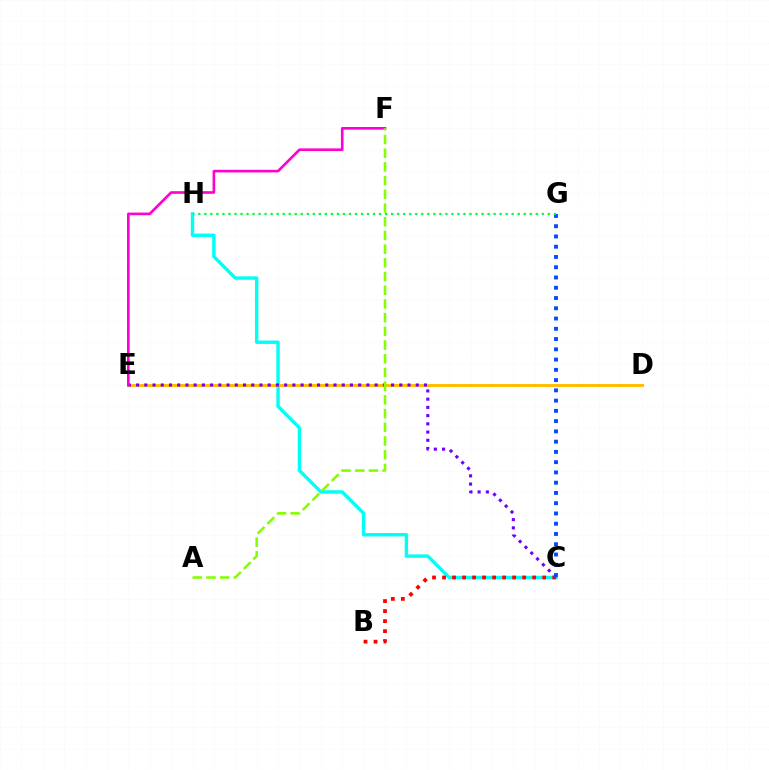{('C', 'H'): [{'color': '#00fff6', 'line_style': 'solid', 'thickness': 2.45}], ('D', 'E'): [{'color': '#ffbd00', 'line_style': 'solid', 'thickness': 2.11}], ('C', 'E'): [{'color': '#7200ff', 'line_style': 'dotted', 'thickness': 2.23}], ('B', 'C'): [{'color': '#ff0000', 'line_style': 'dotted', 'thickness': 2.72}], ('E', 'F'): [{'color': '#ff00cf', 'line_style': 'solid', 'thickness': 1.9}], ('C', 'G'): [{'color': '#004bff', 'line_style': 'dotted', 'thickness': 2.79}], ('A', 'F'): [{'color': '#84ff00', 'line_style': 'dashed', 'thickness': 1.86}], ('G', 'H'): [{'color': '#00ff39', 'line_style': 'dotted', 'thickness': 1.64}]}